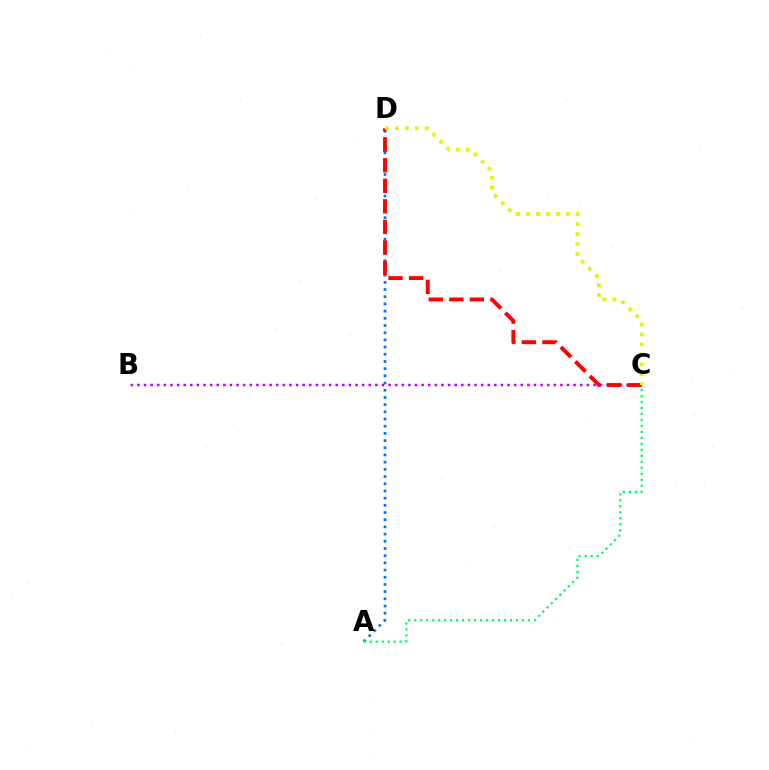{('A', 'D'): [{'color': '#0074ff', 'line_style': 'dotted', 'thickness': 1.95}], ('B', 'C'): [{'color': '#b900ff', 'line_style': 'dotted', 'thickness': 1.8}], ('C', 'D'): [{'color': '#ff0000', 'line_style': 'dashed', 'thickness': 2.79}, {'color': '#d1ff00', 'line_style': 'dotted', 'thickness': 2.7}], ('A', 'C'): [{'color': '#00ff5c', 'line_style': 'dotted', 'thickness': 1.63}]}